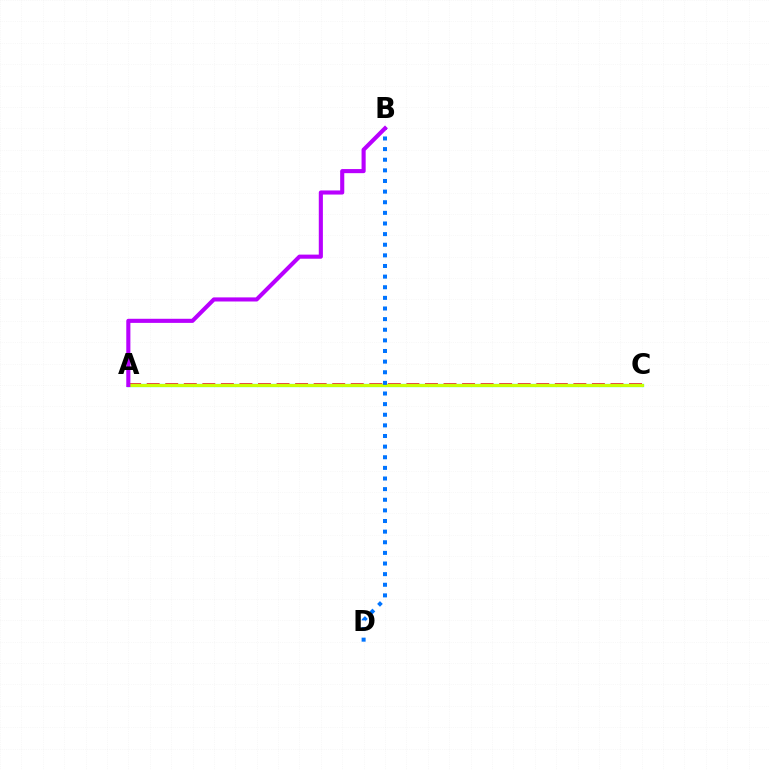{('A', 'C'): [{'color': '#ff0000', 'line_style': 'dashed', 'thickness': 2.52}, {'color': '#00ff5c', 'line_style': 'solid', 'thickness': 2.33}, {'color': '#d1ff00', 'line_style': 'solid', 'thickness': 2.09}], ('B', 'D'): [{'color': '#0074ff', 'line_style': 'dotted', 'thickness': 2.89}], ('A', 'B'): [{'color': '#b900ff', 'line_style': 'solid', 'thickness': 2.95}]}